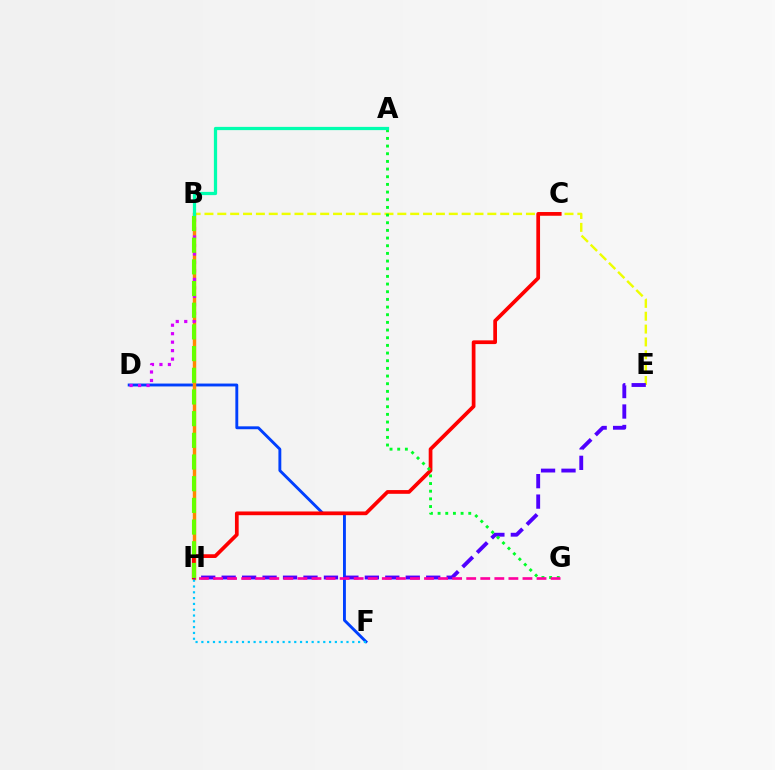{('D', 'F'): [{'color': '#003fff', 'line_style': 'solid', 'thickness': 2.08}], ('B', 'E'): [{'color': '#eeff00', 'line_style': 'dashed', 'thickness': 1.75}], ('B', 'H'): [{'color': '#ff8800', 'line_style': 'solid', 'thickness': 2.48}, {'color': '#66ff00', 'line_style': 'dashed', 'thickness': 2.95}], ('C', 'H'): [{'color': '#ff0000', 'line_style': 'solid', 'thickness': 2.68}], ('F', 'H'): [{'color': '#00c7ff', 'line_style': 'dotted', 'thickness': 1.58}], ('E', 'H'): [{'color': '#4f00ff', 'line_style': 'dashed', 'thickness': 2.78}], ('B', 'D'): [{'color': '#d600ff', 'line_style': 'dotted', 'thickness': 2.3}], ('A', 'G'): [{'color': '#00ff27', 'line_style': 'dotted', 'thickness': 2.08}], ('G', 'H'): [{'color': '#ff00a0', 'line_style': 'dashed', 'thickness': 1.91}], ('A', 'B'): [{'color': '#00ffaf', 'line_style': 'solid', 'thickness': 2.34}]}